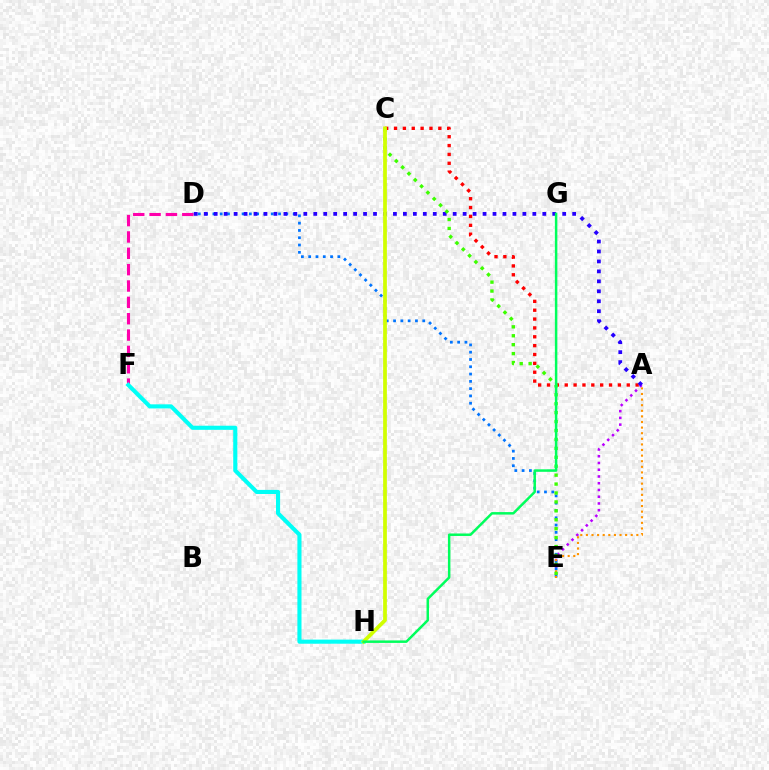{('A', 'C'): [{'color': '#ff0000', 'line_style': 'dotted', 'thickness': 2.41}], ('A', 'E'): [{'color': '#b900ff', 'line_style': 'dotted', 'thickness': 1.83}, {'color': '#ff9400', 'line_style': 'dotted', 'thickness': 1.52}], ('D', 'E'): [{'color': '#0074ff', 'line_style': 'dotted', 'thickness': 1.98}], ('A', 'D'): [{'color': '#2500ff', 'line_style': 'dotted', 'thickness': 2.71}], ('D', 'F'): [{'color': '#ff00ac', 'line_style': 'dashed', 'thickness': 2.22}], ('F', 'H'): [{'color': '#00fff6', 'line_style': 'solid', 'thickness': 2.95}], ('C', 'E'): [{'color': '#3dff00', 'line_style': 'dotted', 'thickness': 2.43}], ('C', 'H'): [{'color': '#d1ff00', 'line_style': 'solid', 'thickness': 2.69}], ('G', 'H'): [{'color': '#00ff5c', 'line_style': 'solid', 'thickness': 1.79}]}